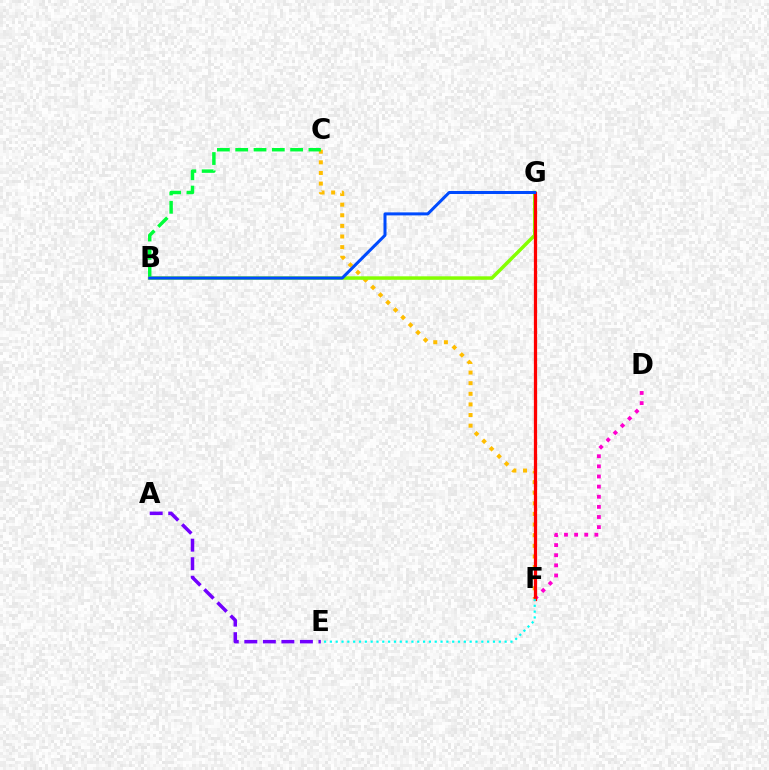{('C', 'F'): [{'color': '#ffbd00', 'line_style': 'dotted', 'thickness': 2.88}], ('B', 'C'): [{'color': '#00ff39', 'line_style': 'dashed', 'thickness': 2.49}], ('D', 'F'): [{'color': '#ff00cf', 'line_style': 'dotted', 'thickness': 2.75}], ('A', 'E'): [{'color': '#7200ff', 'line_style': 'dashed', 'thickness': 2.52}], ('B', 'G'): [{'color': '#84ff00', 'line_style': 'solid', 'thickness': 2.51}, {'color': '#004bff', 'line_style': 'solid', 'thickness': 2.17}], ('F', 'G'): [{'color': '#ff0000', 'line_style': 'solid', 'thickness': 2.33}], ('E', 'F'): [{'color': '#00fff6', 'line_style': 'dotted', 'thickness': 1.58}]}